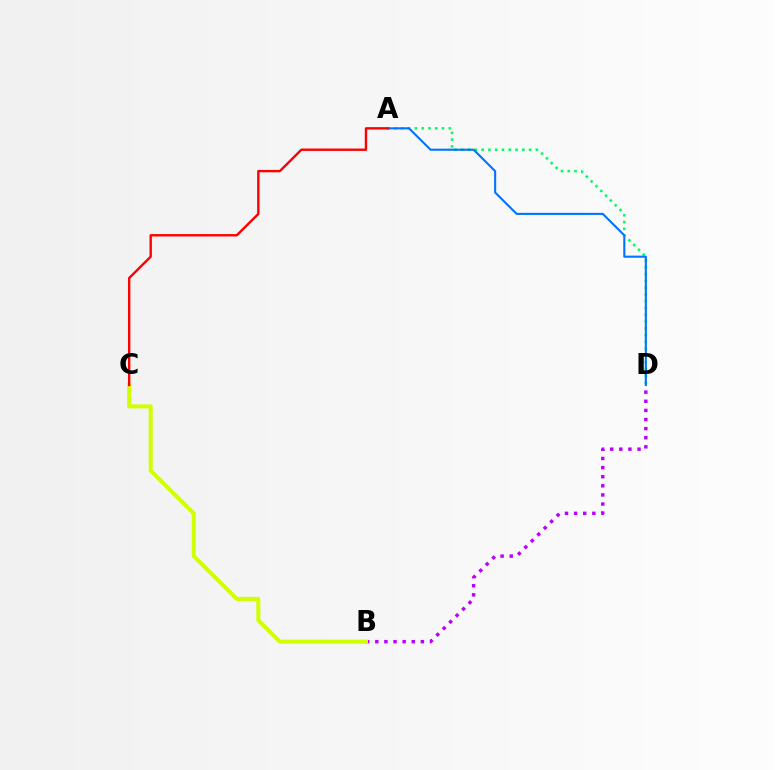{('A', 'D'): [{'color': '#00ff5c', 'line_style': 'dotted', 'thickness': 1.84}, {'color': '#0074ff', 'line_style': 'solid', 'thickness': 1.51}], ('B', 'D'): [{'color': '#b900ff', 'line_style': 'dotted', 'thickness': 2.48}], ('B', 'C'): [{'color': '#d1ff00', 'line_style': 'solid', 'thickness': 2.91}], ('A', 'C'): [{'color': '#ff0000', 'line_style': 'solid', 'thickness': 1.71}]}